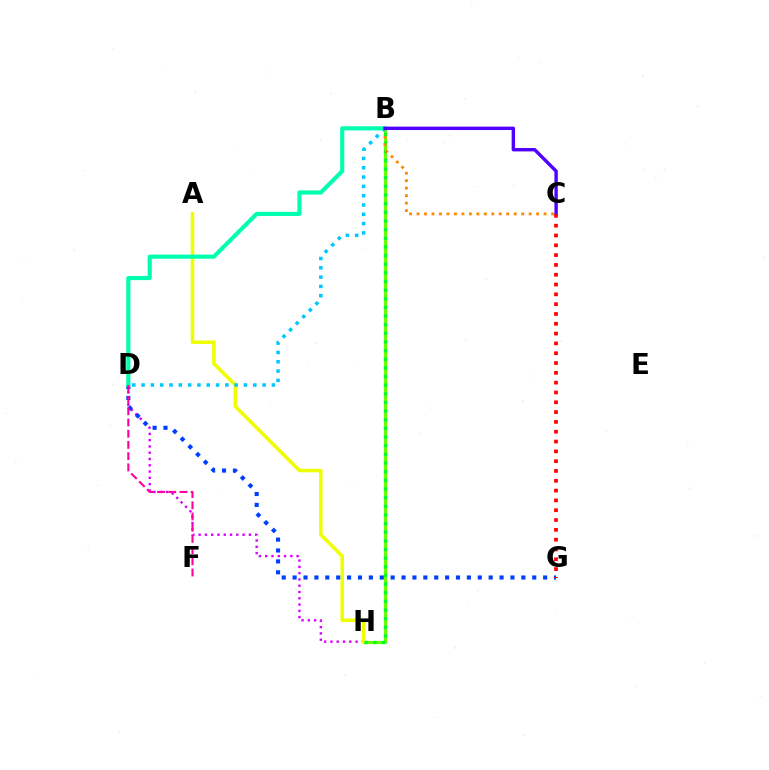{('B', 'H'): [{'color': '#66ff00', 'line_style': 'solid', 'thickness': 2.27}, {'color': '#00ff27', 'line_style': 'dotted', 'thickness': 2.35}], ('D', 'H'): [{'color': '#d600ff', 'line_style': 'dotted', 'thickness': 1.71}], ('A', 'H'): [{'color': '#eeff00', 'line_style': 'solid', 'thickness': 2.54}], ('D', 'G'): [{'color': '#003fff', 'line_style': 'dotted', 'thickness': 2.96}], ('B', 'C'): [{'color': '#ff8800', 'line_style': 'dotted', 'thickness': 2.03}, {'color': '#4f00ff', 'line_style': 'solid', 'thickness': 2.44}], ('B', 'D'): [{'color': '#00c7ff', 'line_style': 'dotted', 'thickness': 2.53}, {'color': '#00ffaf', 'line_style': 'solid', 'thickness': 2.98}], ('C', 'G'): [{'color': '#ff0000', 'line_style': 'dotted', 'thickness': 2.67}], ('D', 'F'): [{'color': '#ff00a0', 'line_style': 'dashed', 'thickness': 1.52}]}